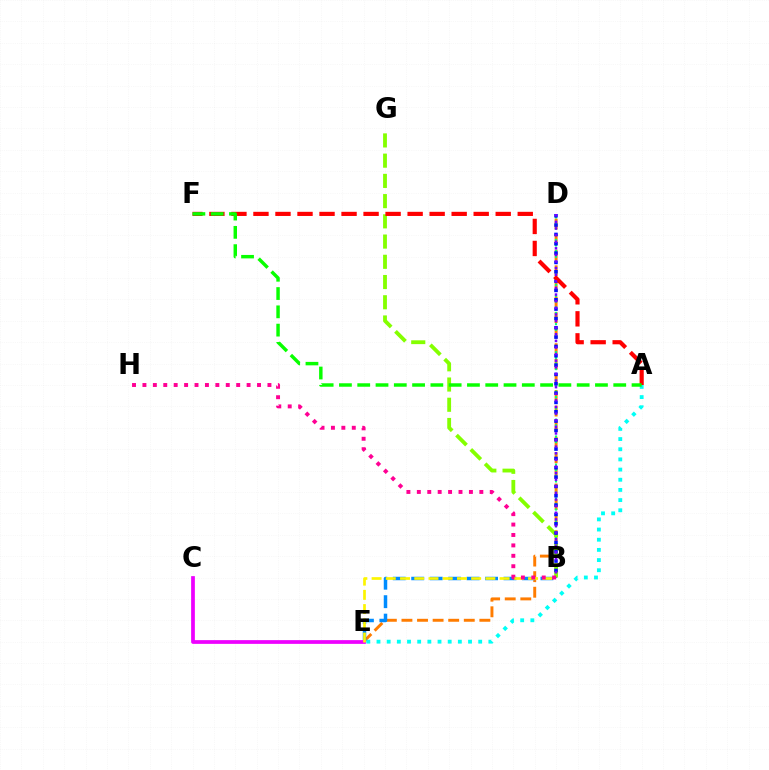{('D', 'E'): [{'color': '#ff7c00', 'line_style': 'dashed', 'thickness': 2.12}], ('A', 'E'): [{'color': '#00fff6', 'line_style': 'dotted', 'thickness': 2.76}], ('B', 'D'): [{'color': '#00ff74', 'line_style': 'dotted', 'thickness': 1.53}, {'color': '#0010ff', 'line_style': 'dotted', 'thickness': 2.54}, {'color': '#7200ff', 'line_style': 'dotted', 'thickness': 1.8}], ('B', 'E'): [{'color': '#008cff', 'line_style': 'dashed', 'thickness': 2.51}, {'color': '#fcf500', 'line_style': 'dashed', 'thickness': 1.93}], ('C', 'E'): [{'color': '#ee00ff', 'line_style': 'solid', 'thickness': 2.69}], ('B', 'G'): [{'color': '#84ff00', 'line_style': 'dashed', 'thickness': 2.75}], ('A', 'F'): [{'color': '#ff0000', 'line_style': 'dashed', 'thickness': 2.99}, {'color': '#08ff00', 'line_style': 'dashed', 'thickness': 2.48}], ('B', 'H'): [{'color': '#ff0094', 'line_style': 'dotted', 'thickness': 2.83}]}